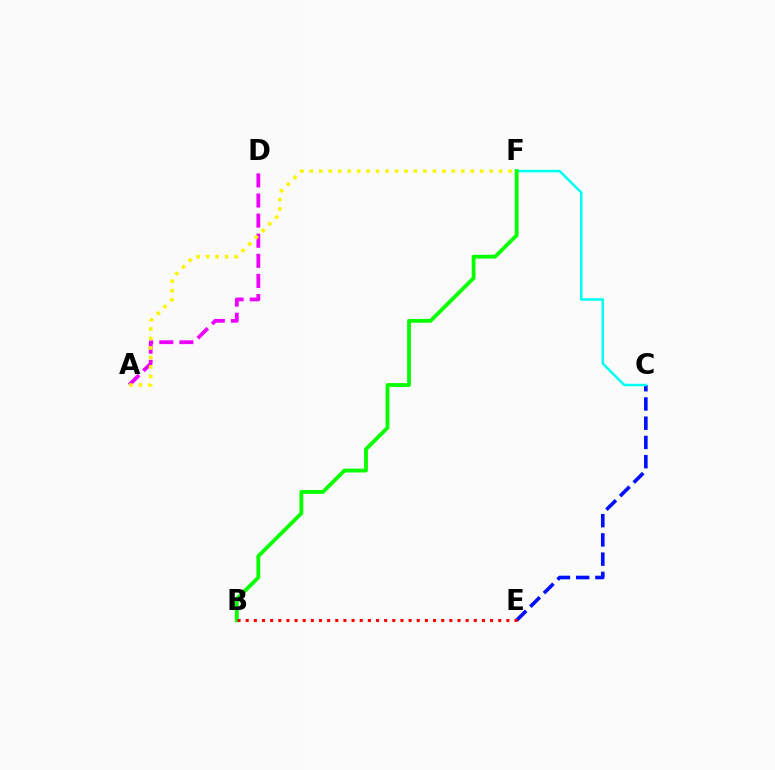{('A', 'D'): [{'color': '#ee00ff', 'line_style': 'dashed', 'thickness': 2.73}], ('A', 'F'): [{'color': '#fcf500', 'line_style': 'dotted', 'thickness': 2.57}], ('C', 'E'): [{'color': '#0010ff', 'line_style': 'dashed', 'thickness': 2.61}], ('C', 'F'): [{'color': '#00fff6', 'line_style': 'solid', 'thickness': 1.81}], ('B', 'F'): [{'color': '#08ff00', 'line_style': 'solid', 'thickness': 2.76}], ('B', 'E'): [{'color': '#ff0000', 'line_style': 'dotted', 'thickness': 2.21}]}